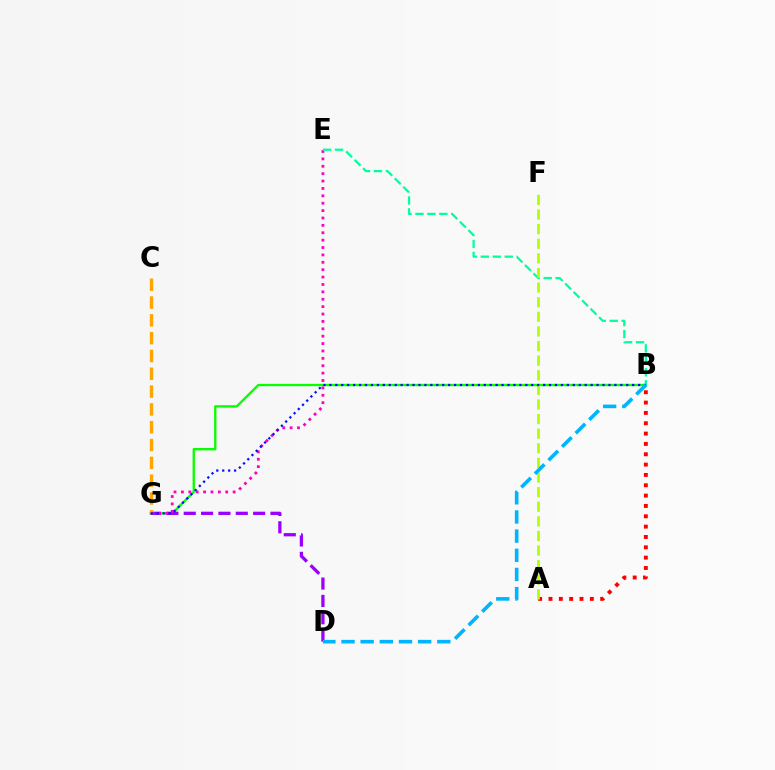{('B', 'G'): [{'color': '#08ff00', 'line_style': 'solid', 'thickness': 1.68}, {'color': '#0010ff', 'line_style': 'dotted', 'thickness': 1.61}], ('D', 'G'): [{'color': '#9b00ff', 'line_style': 'dashed', 'thickness': 2.36}], ('E', 'G'): [{'color': '#ff00bd', 'line_style': 'dotted', 'thickness': 2.01}], ('B', 'E'): [{'color': '#00ff9d', 'line_style': 'dashed', 'thickness': 1.62}], ('C', 'G'): [{'color': '#ffa500', 'line_style': 'dashed', 'thickness': 2.42}], ('A', 'B'): [{'color': '#ff0000', 'line_style': 'dotted', 'thickness': 2.81}], ('A', 'F'): [{'color': '#b3ff00', 'line_style': 'dashed', 'thickness': 1.98}], ('B', 'D'): [{'color': '#00b5ff', 'line_style': 'dashed', 'thickness': 2.6}]}